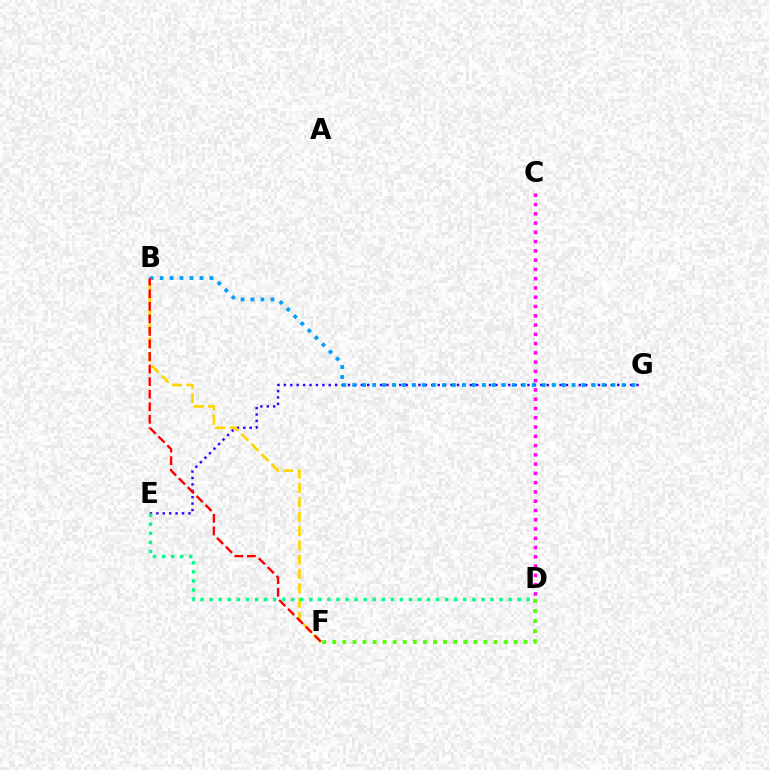{('E', 'G'): [{'color': '#3700ff', 'line_style': 'dotted', 'thickness': 1.74}], ('B', 'F'): [{'color': '#ffd500', 'line_style': 'dashed', 'thickness': 1.94}, {'color': '#ff0000', 'line_style': 'dashed', 'thickness': 1.71}], ('D', 'E'): [{'color': '#00ff86', 'line_style': 'dotted', 'thickness': 2.46}], ('C', 'D'): [{'color': '#ff00ed', 'line_style': 'dotted', 'thickness': 2.52}], ('B', 'G'): [{'color': '#009eff', 'line_style': 'dotted', 'thickness': 2.71}], ('D', 'F'): [{'color': '#4fff00', 'line_style': 'dotted', 'thickness': 2.74}]}